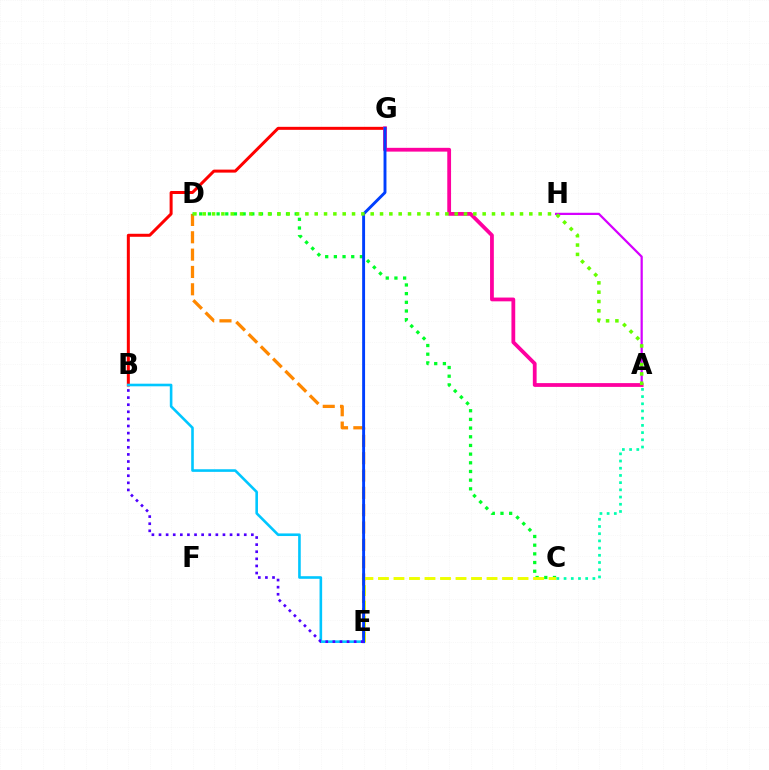{('A', 'H'): [{'color': '#d600ff', 'line_style': 'solid', 'thickness': 1.61}], ('D', 'E'): [{'color': '#ff8800', 'line_style': 'dashed', 'thickness': 2.36}], ('B', 'G'): [{'color': '#ff0000', 'line_style': 'solid', 'thickness': 2.16}], ('C', 'D'): [{'color': '#00ff27', 'line_style': 'dotted', 'thickness': 2.36}], ('C', 'E'): [{'color': '#eeff00', 'line_style': 'dashed', 'thickness': 2.11}], ('B', 'E'): [{'color': '#00c7ff', 'line_style': 'solid', 'thickness': 1.88}, {'color': '#4f00ff', 'line_style': 'dotted', 'thickness': 1.93}], ('A', 'G'): [{'color': '#ff00a0', 'line_style': 'solid', 'thickness': 2.72}], ('E', 'G'): [{'color': '#003fff', 'line_style': 'solid', 'thickness': 2.09}], ('A', 'C'): [{'color': '#00ffaf', 'line_style': 'dotted', 'thickness': 1.96}], ('A', 'D'): [{'color': '#66ff00', 'line_style': 'dotted', 'thickness': 2.54}]}